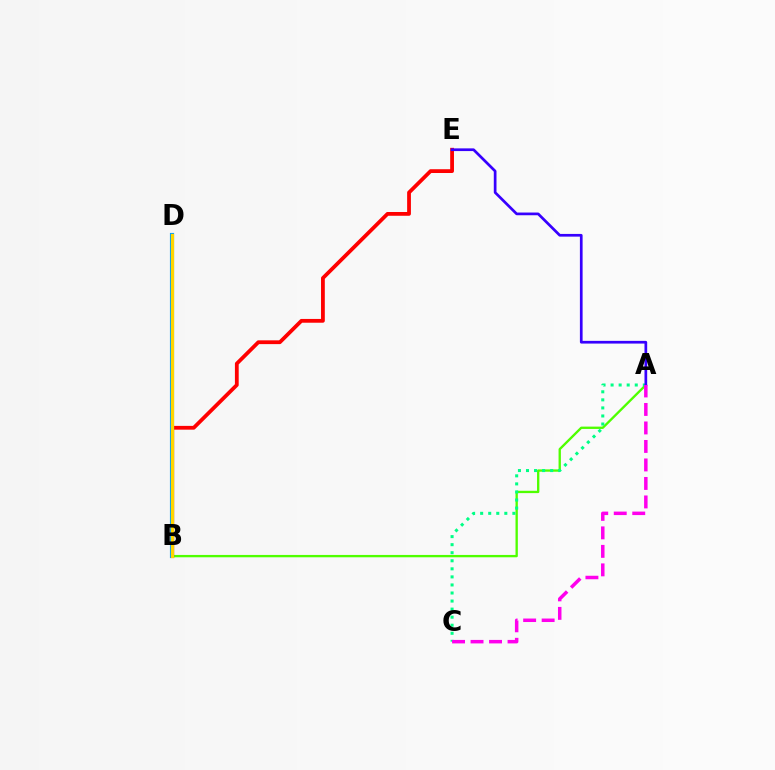{('A', 'B'): [{'color': '#4fff00', 'line_style': 'solid', 'thickness': 1.68}], ('B', 'E'): [{'color': '#ff0000', 'line_style': 'solid', 'thickness': 2.72}], ('A', 'C'): [{'color': '#00ff86', 'line_style': 'dotted', 'thickness': 2.19}, {'color': '#ff00ed', 'line_style': 'dashed', 'thickness': 2.51}], ('B', 'D'): [{'color': '#009eff', 'line_style': 'solid', 'thickness': 2.99}, {'color': '#ffd500', 'line_style': 'solid', 'thickness': 2.33}], ('A', 'E'): [{'color': '#3700ff', 'line_style': 'solid', 'thickness': 1.95}]}